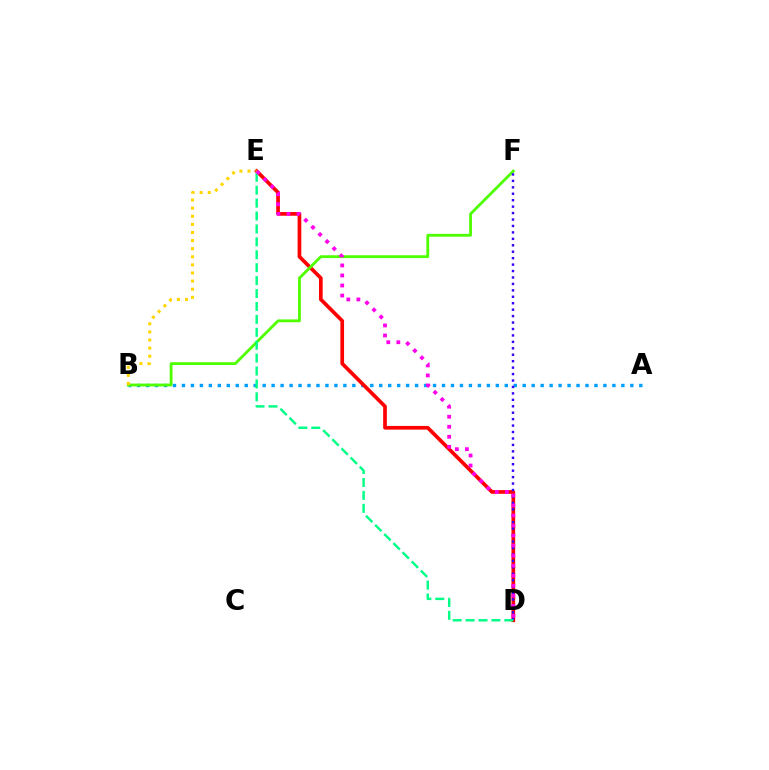{('A', 'B'): [{'color': '#009eff', 'line_style': 'dotted', 'thickness': 2.44}], ('D', 'E'): [{'color': '#ff0000', 'line_style': 'solid', 'thickness': 2.65}, {'color': '#00ff86', 'line_style': 'dashed', 'thickness': 1.75}, {'color': '#ff00ed', 'line_style': 'dotted', 'thickness': 2.72}], ('B', 'F'): [{'color': '#4fff00', 'line_style': 'solid', 'thickness': 2.04}], ('D', 'F'): [{'color': '#3700ff', 'line_style': 'dotted', 'thickness': 1.75}], ('B', 'E'): [{'color': '#ffd500', 'line_style': 'dotted', 'thickness': 2.2}]}